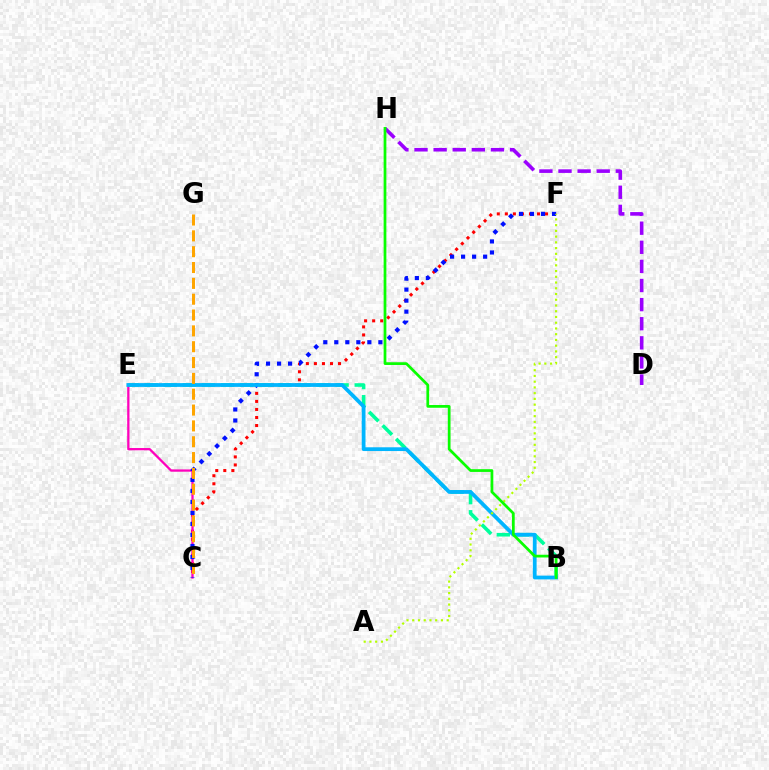{('C', 'F'): [{'color': '#ff0000', 'line_style': 'dotted', 'thickness': 2.19}, {'color': '#0010ff', 'line_style': 'dotted', 'thickness': 2.99}], ('B', 'E'): [{'color': '#00ff9d', 'line_style': 'dashed', 'thickness': 2.59}, {'color': '#00b5ff', 'line_style': 'solid', 'thickness': 2.71}], ('D', 'H'): [{'color': '#9b00ff', 'line_style': 'dashed', 'thickness': 2.6}], ('C', 'E'): [{'color': '#ff00bd', 'line_style': 'solid', 'thickness': 1.64}], ('C', 'G'): [{'color': '#ffa500', 'line_style': 'dashed', 'thickness': 2.15}], ('A', 'F'): [{'color': '#b3ff00', 'line_style': 'dotted', 'thickness': 1.56}], ('B', 'H'): [{'color': '#08ff00', 'line_style': 'solid', 'thickness': 1.97}]}